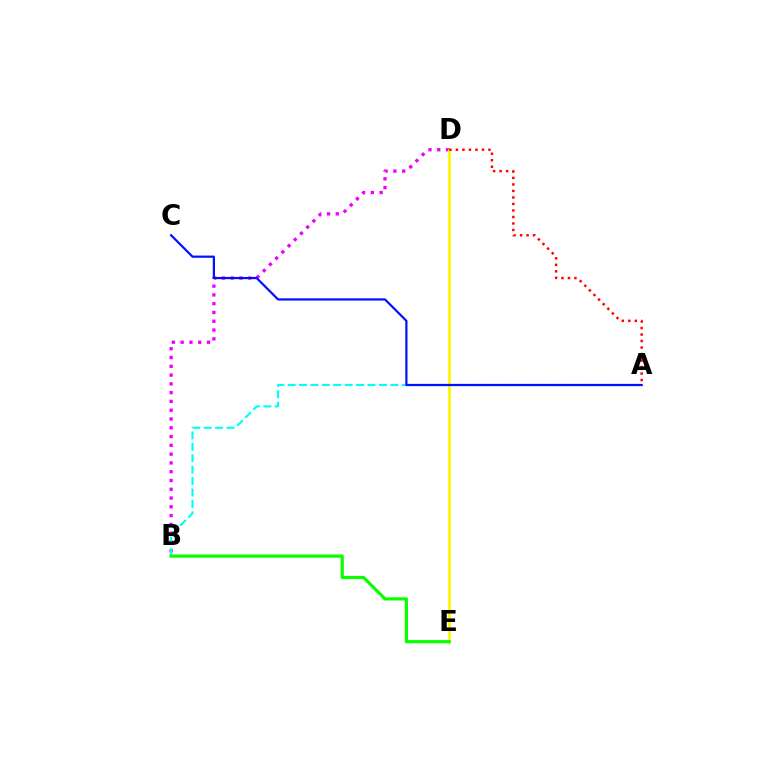{('B', 'D'): [{'color': '#ee00ff', 'line_style': 'dotted', 'thickness': 2.39}], ('D', 'E'): [{'color': '#fcf500', 'line_style': 'solid', 'thickness': 1.94}], ('A', 'B'): [{'color': '#00fff6', 'line_style': 'dashed', 'thickness': 1.55}], ('A', 'C'): [{'color': '#0010ff', 'line_style': 'solid', 'thickness': 1.58}], ('A', 'D'): [{'color': '#ff0000', 'line_style': 'dotted', 'thickness': 1.77}], ('B', 'E'): [{'color': '#08ff00', 'line_style': 'solid', 'thickness': 2.29}]}